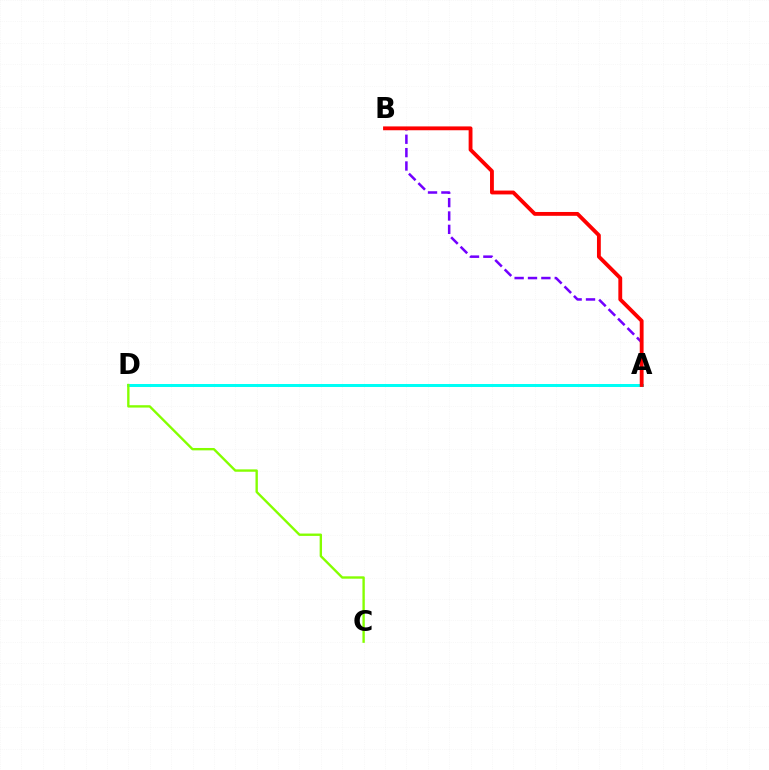{('A', 'B'): [{'color': '#7200ff', 'line_style': 'dashed', 'thickness': 1.82}, {'color': '#ff0000', 'line_style': 'solid', 'thickness': 2.77}], ('A', 'D'): [{'color': '#00fff6', 'line_style': 'solid', 'thickness': 2.15}], ('C', 'D'): [{'color': '#84ff00', 'line_style': 'solid', 'thickness': 1.71}]}